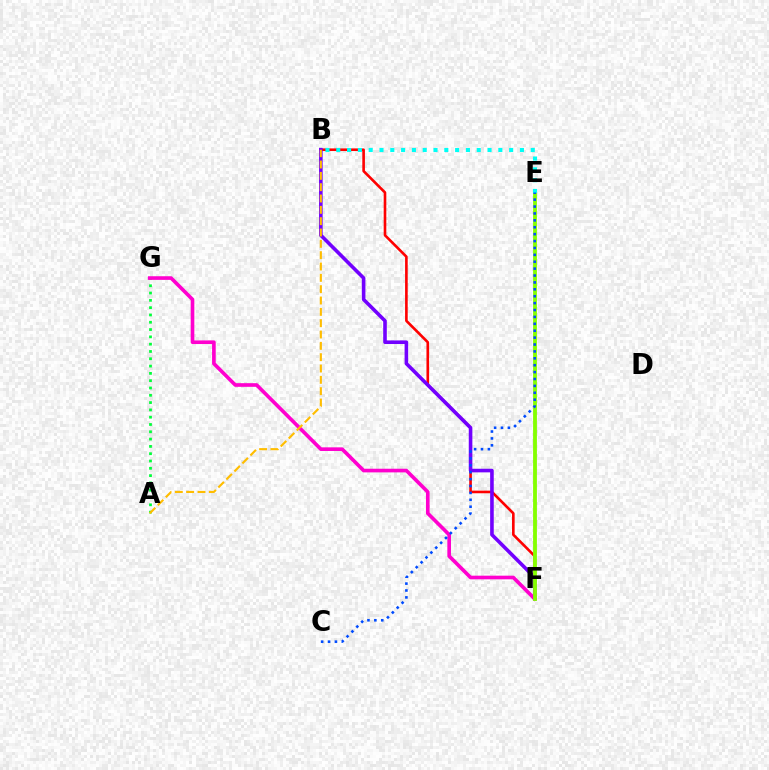{('A', 'G'): [{'color': '#00ff39', 'line_style': 'dotted', 'thickness': 1.98}], ('B', 'F'): [{'color': '#ff0000', 'line_style': 'solid', 'thickness': 1.89}, {'color': '#7200ff', 'line_style': 'solid', 'thickness': 2.59}], ('F', 'G'): [{'color': '#ff00cf', 'line_style': 'solid', 'thickness': 2.62}], ('E', 'F'): [{'color': '#84ff00', 'line_style': 'solid', 'thickness': 2.75}], ('B', 'E'): [{'color': '#00fff6', 'line_style': 'dotted', 'thickness': 2.94}], ('A', 'B'): [{'color': '#ffbd00', 'line_style': 'dashed', 'thickness': 1.54}], ('C', 'E'): [{'color': '#004bff', 'line_style': 'dotted', 'thickness': 1.87}]}